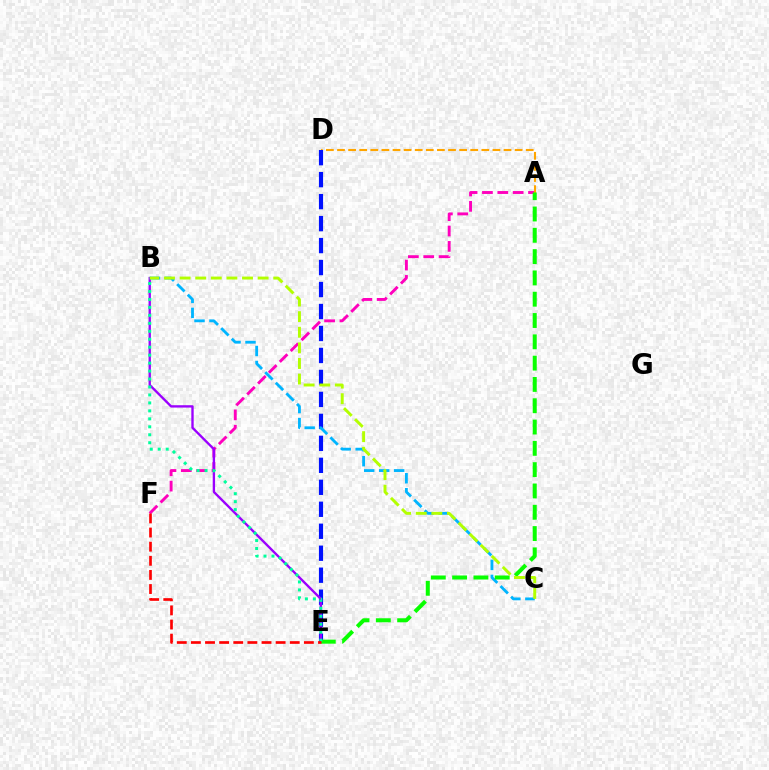{('A', 'F'): [{'color': '#ff00bd', 'line_style': 'dashed', 'thickness': 2.09}], ('A', 'D'): [{'color': '#ffa500', 'line_style': 'dashed', 'thickness': 1.51}], ('D', 'E'): [{'color': '#0010ff', 'line_style': 'dashed', 'thickness': 2.99}], ('B', 'E'): [{'color': '#9b00ff', 'line_style': 'solid', 'thickness': 1.7}, {'color': '#00ff9d', 'line_style': 'dotted', 'thickness': 2.16}], ('B', 'C'): [{'color': '#00b5ff', 'line_style': 'dashed', 'thickness': 2.03}, {'color': '#b3ff00', 'line_style': 'dashed', 'thickness': 2.12}], ('A', 'E'): [{'color': '#08ff00', 'line_style': 'dashed', 'thickness': 2.89}], ('E', 'F'): [{'color': '#ff0000', 'line_style': 'dashed', 'thickness': 1.92}]}